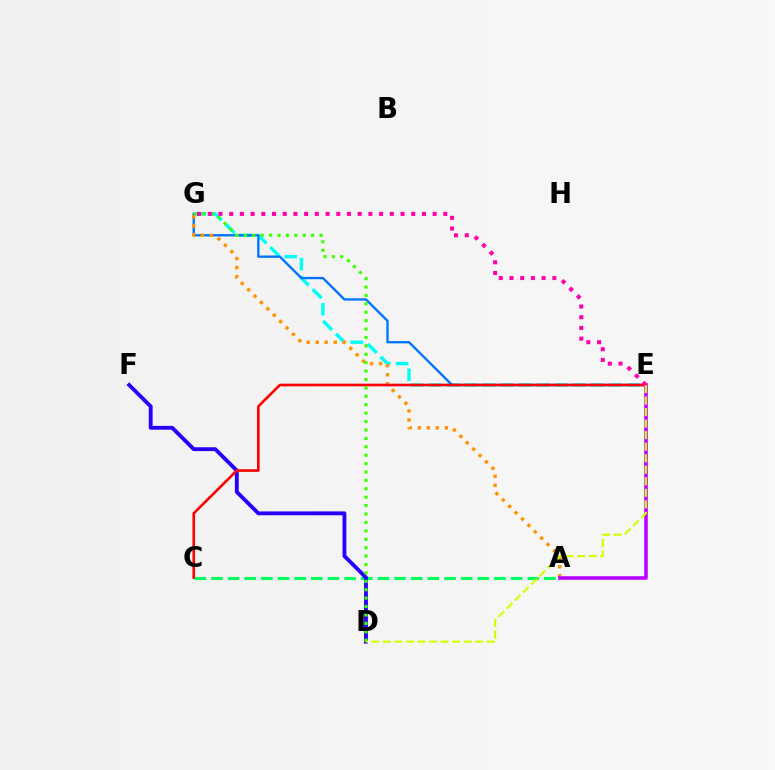{('E', 'G'): [{'color': '#00fff6', 'line_style': 'dashed', 'thickness': 2.45}, {'color': '#0074ff', 'line_style': 'solid', 'thickness': 1.68}, {'color': '#ff00ac', 'line_style': 'dotted', 'thickness': 2.91}], ('A', 'C'): [{'color': '#00ff5c', 'line_style': 'dashed', 'thickness': 2.26}], ('D', 'F'): [{'color': '#2500ff', 'line_style': 'solid', 'thickness': 2.77}], ('A', 'G'): [{'color': '#ff9400', 'line_style': 'dotted', 'thickness': 2.45}], ('A', 'E'): [{'color': '#b900ff', 'line_style': 'solid', 'thickness': 2.56}], ('C', 'E'): [{'color': '#ff0000', 'line_style': 'solid', 'thickness': 1.89}], ('D', 'G'): [{'color': '#3dff00', 'line_style': 'dotted', 'thickness': 2.28}], ('D', 'E'): [{'color': '#d1ff00', 'line_style': 'dashed', 'thickness': 1.57}]}